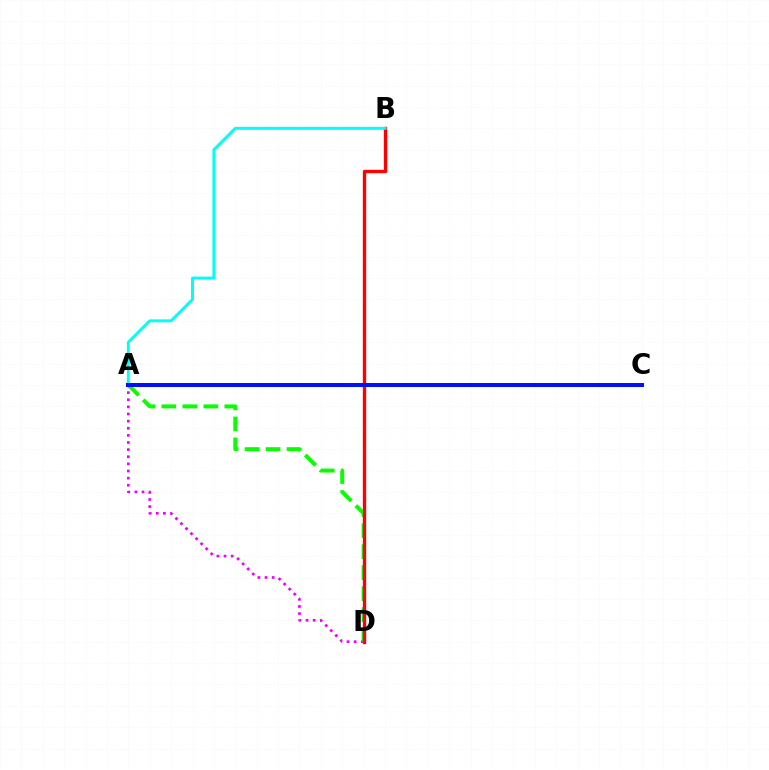{('A', 'C'): [{'color': '#fcf500', 'line_style': 'dotted', 'thickness': 2.03}, {'color': '#0010ff', 'line_style': 'solid', 'thickness': 2.89}], ('A', 'D'): [{'color': '#ee00ff', 'line_style': 'dotted', 'thickness': 1.94}, {'color': '#08ff00', 'line_style': 'dashed', 'thickness': 2.85}], ('B', 'D'): [{'color': '#ff0000', 'line_style': 'solid', 'thickness': 2.41}], ('A', 'B'): [{'color': '#00fff6', 'line_style': 'solid', 'thickness': 2.11}]}